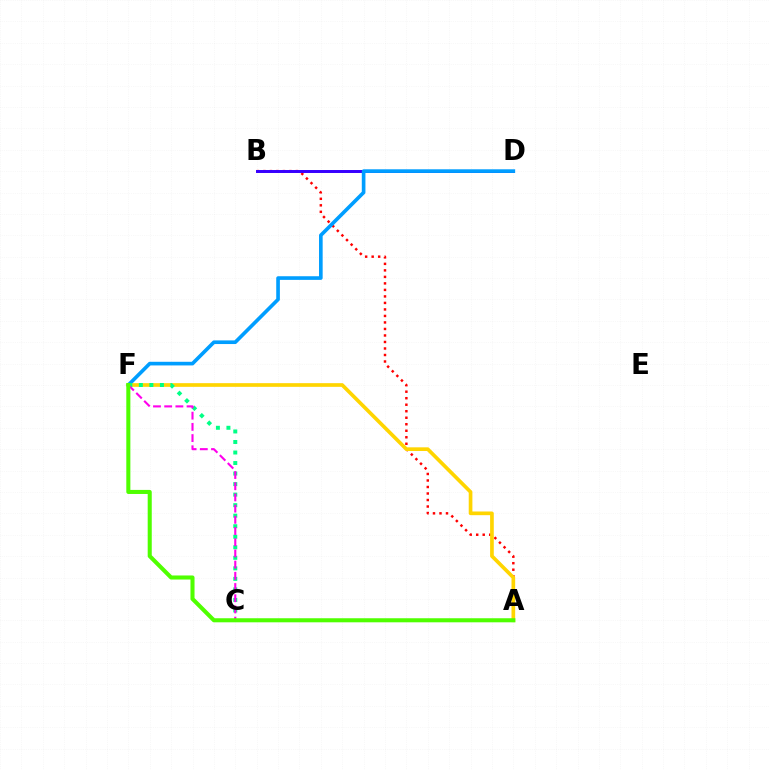{('A', 'B'): [{'color': '#ff0000', 'line_style': 'dotted', 'thickness': 1.77}], ('B', 'D'): [{'color': '#3700ff', 'line_style': 'solid', 'thickness': 2.14}], ('D', 'F'): [{'color': '#009eff', 'line_style': 'solid', 'thickness': 2.62}], ('A', 'F'): [{'color': '#ffd500', 'line_style': 'solid', 'thickness': 2.65}, {'color': '#4fff00', 'line_style': 'solid', 'thickness': 2.92}], ('C', 'F'): [{'color': '#00ff86', 'line_style': 'dotted', 'thickness': 2.86}, {'color': '#ff00ed', 'line_style': 'dashed', 'thickness': 1.52}]}